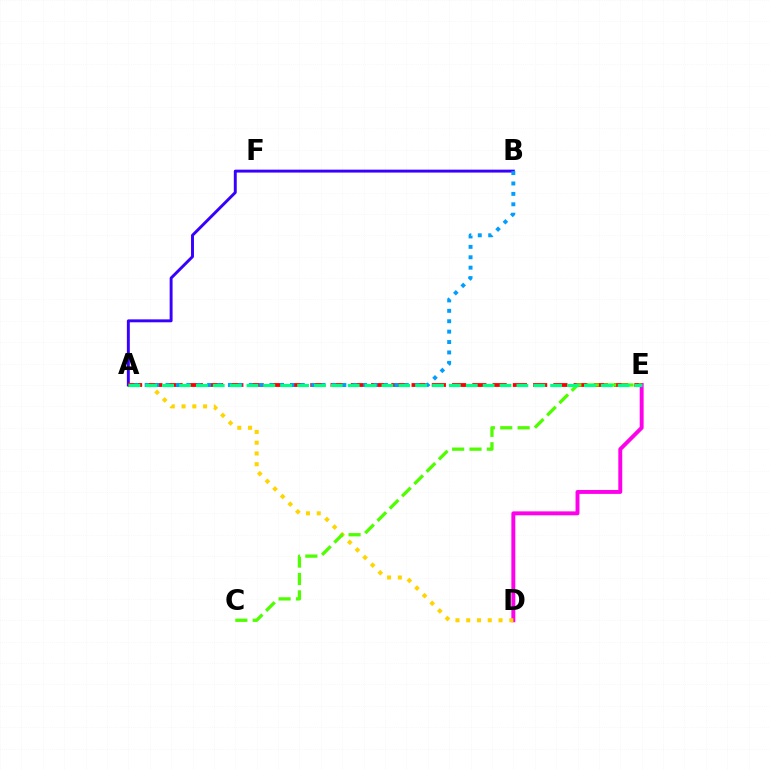{('A', 'B'): [{'color': '#3700ff', 'line_style': 'solid', 'thickness': 2.11}, {'color': '#009eff', 'line_style': 'dotted', 'thickness': 2.83}], ('D', 'E'): [{'color': '#ff00ed', 'line_style': 'solid', 'thickness': 2.82}], ('A', 'D'): [{'color': '#ffd500', 'line_style': 'dotted', 'thickness': 2.93}], ('A', 'E'): [{'color': '#ff0000', 'line_style': 'dashed', 'thickness': 2.75}, {'color': '#00ff86', 'line_style': 'dashed', 'thickness': 2.29}], ('C', 'E'): [{'color': '#4fff00', 'line_style': 'dashed', 'thickness': 2.36}]}